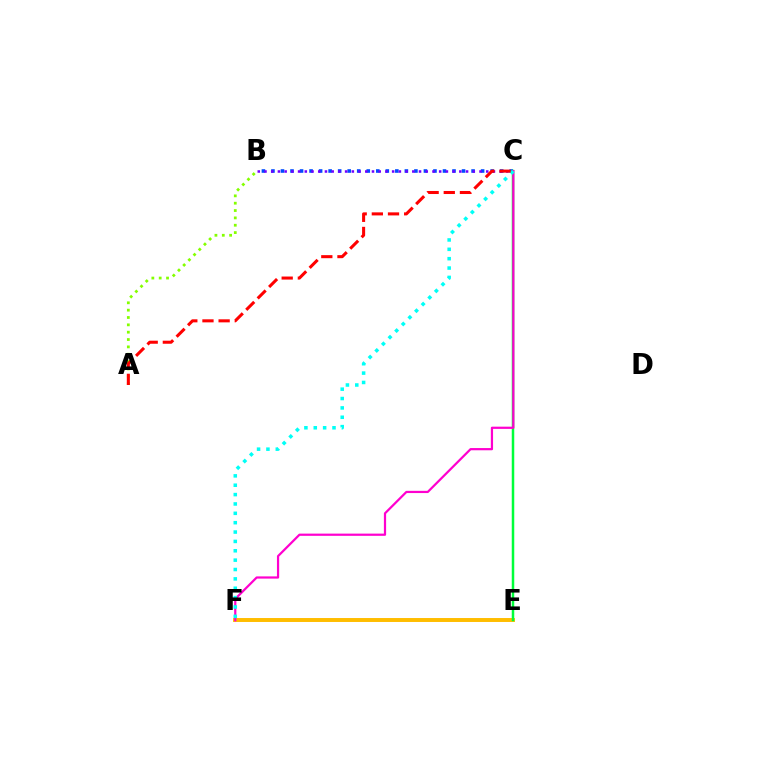{('A', 'B'): [{'color': '#84ff00', 'line_style': 'dotted', 'thickness': 2.0}], ('E', 'F'): [{'color': '#ffbd00', 'line_style': 'solid', 'thickness': 2.84}], ('B', 'C'): [{'color': '#004bff', 'line_style': 'dotted', 'thickness': 2.59}, {'color': '#7200ff', 'line_style': 'dotted', 'thickness': 1.83}], ('C', 'E'): [{'color': '#00ff39', 'line_style': 'solid', 'thickness': 1.8}], ('C', 'F'): [{'color': '#ff00cf', 'line_style': 'solid', 'thickness': 1.6}, {'color': '#00fff6', 'line_style': 'dotted', 'thickness': 2.54}], ('A', 'C'): [{'color': '#ff0000', 'line_style': 'dashed', 'thickness': 2.2}]}